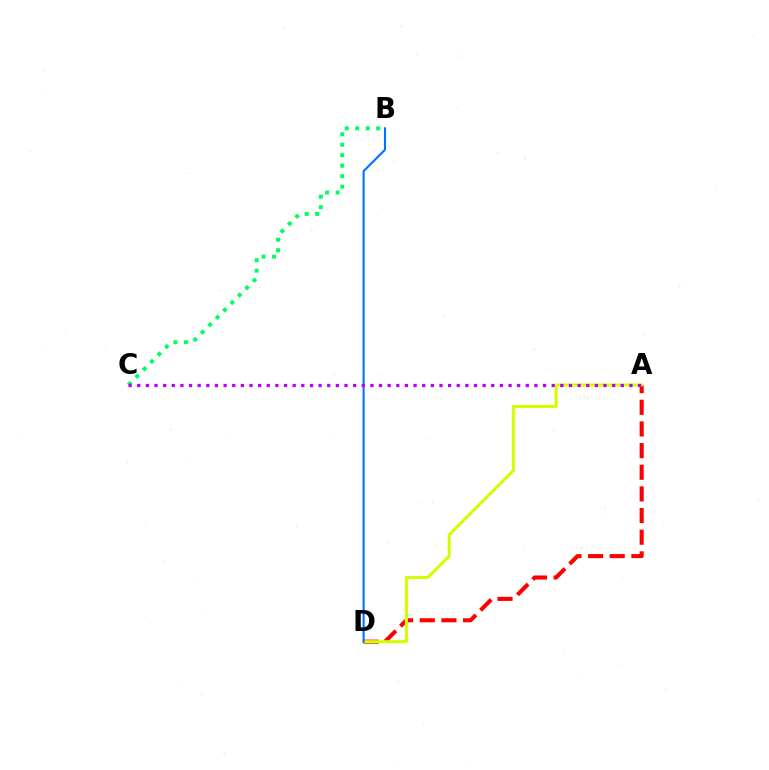{('B', 'C'): [{'color': '#00ff5c', 'line_style': 'dotted', 'thickness': 2.85}], ('A', 'D'): [{'color': '#ff0000', 'line_style': 'dashed', 'thickness': 2.94}, {'color': '#d1ff00', 'line_style': 'solid', 'thickness': 2.18}], ('B', 'D'): [{'color': '#0074ff', 'line_style': 'solid', 'thickness': 1.52}], ('A', 'C'): [{'color': '#b900ff', 'line_style': 'dotted', 'thickness': 2.35}]}